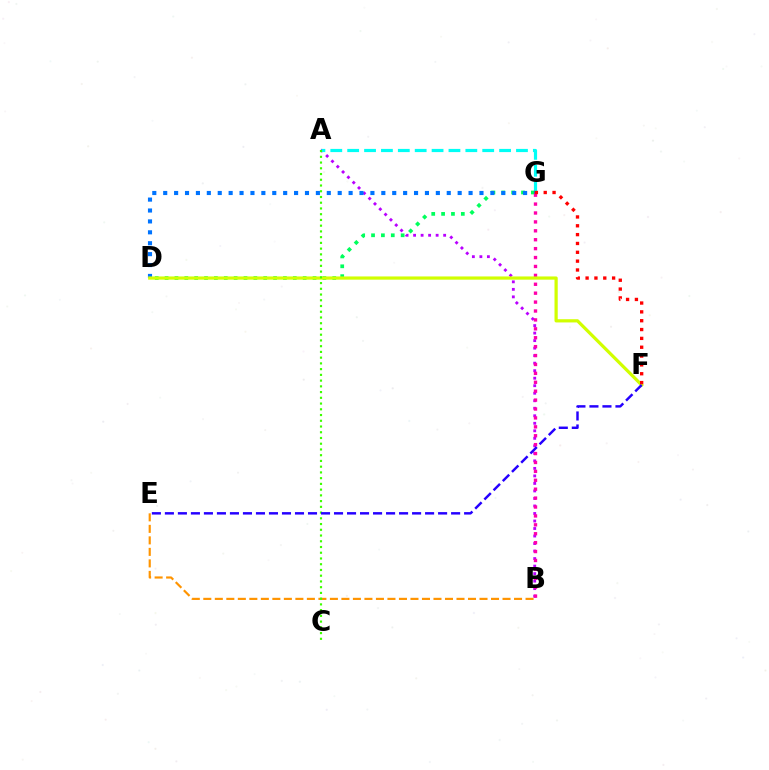{('A', 'B'): [{'color': '#b900ff', 'line_style': 'dotted', 'thickness': 2.04}], ('A', 'G'): [{'color': '#00fff6', 'line_style': 'dashed', 'thickness': 2.29}], ('D', 'G'): [{'color': '#00ff5c', 'line_style': 'dotted', 'thickness': 2.68}, {'color': '#0074ff', 'line_style': 'dotted', 'thickness': 2.96}], ('B', 'E'): [{'color': '#ff9400', 'line_style': 'dashed', 'thickness': 1.56}], ('B', 'G'): [{'color': '#ff00ac', 'line_style': 'dotted', 'thickness': 2.42}], ('D', 'F'): [{'color': '#d1ff00', 'line_style': 'solid', 'thickness': 2.32}], ('F', 'G'): [{'color': '#ff0000', 'line_style': 'dotted', 'thickness': 2.4}], ('A', 'C'): [{'color': '#3dff00', 'line_style': 'dotted', 'thickness': 1.56}], ('E', 'F'): [{'color': '#2500ff', 'line_style': 'dashed', 'thickness': 1.77}]}